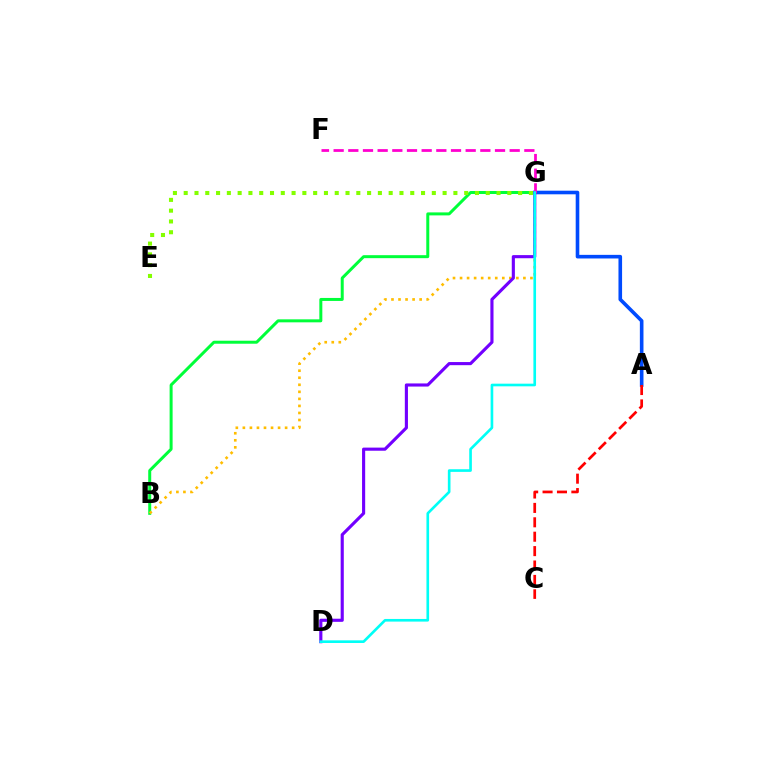{('B', 'G'): [{'color': '#00ff39', 'line_style': 'solid', 'thickness': 2.15}, {'color': '#ffbd00', 'line_style': 'dotted', 'thickness': 1.91}], ('A', 'G'): [{'color': '#004bff', 'line_style': 'solid', 'thickness': 2.6}], ('A', 'C'): [{'color': '#ff0000', 'line_style': 'dashed', 'thickness': 1.96}], ('D', 'G'): [{'color': '#7200ff', 'line_style': 'solid', 'thickness': 2.25}, {'color': '#00fff6', 'line_style': 'solid', 'thickness': 1.91}], ('F', 'G'): [{'color': '#ff00cf', 'line_style': 'dashed', 'thickness': 1.99}], ('E', 'G'): [{'color': '#84ff00', 'line_style': 'dotted', 'thickness': 2.93}]}